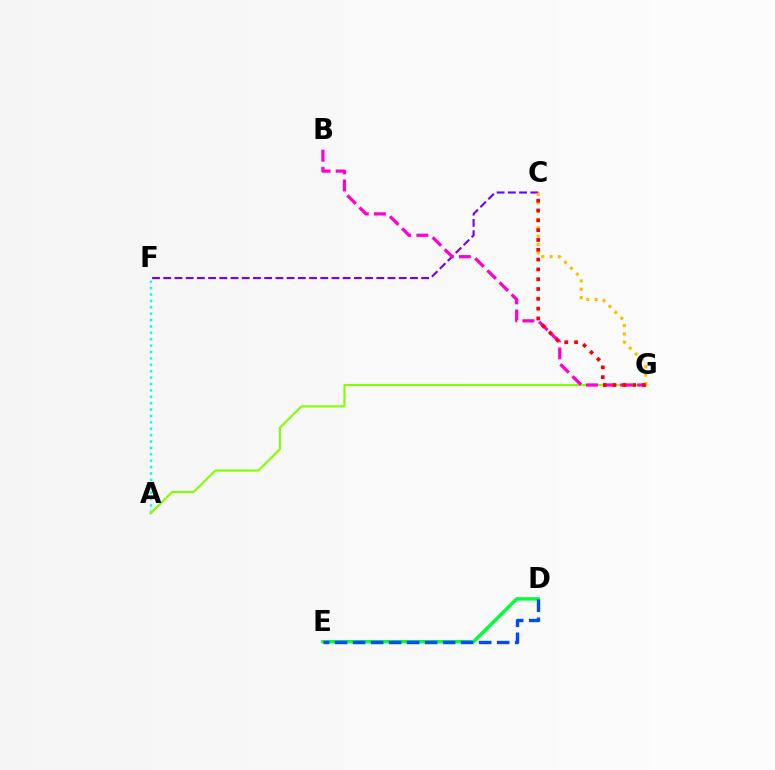{('C', 'F'): [{'color': '#7200ff', 'line_style': 'dashed', 'thickness': 1.52}], ('D', 'E'): [{'color': '#00ff39', 'line_style': 'solid', 'thickness': 2.47}, {'color': '#004bff', 'line_style': 'dashed', 'thickness': 2.45}], ('A', 'F'): [{'color': '#00fff6', 'line_style': 'dotted', 'thickness': 1.74}], ('A', 'G'): [{'color': '#84ff00', 'line_style': 'solid', 'thickness': 1.53}], ('B', 'G'): [{'color': '#ff00cf', 'line_style': 'dashed', 'thickness': 2.32}], ('C', 'G'): [{'color': '#ffbd00', 'line_style': 'dotted', 'thickness': 2.27}, {'color': '#ff0000', 'line_style': 'dotted', 'thickness': 2.67}]}